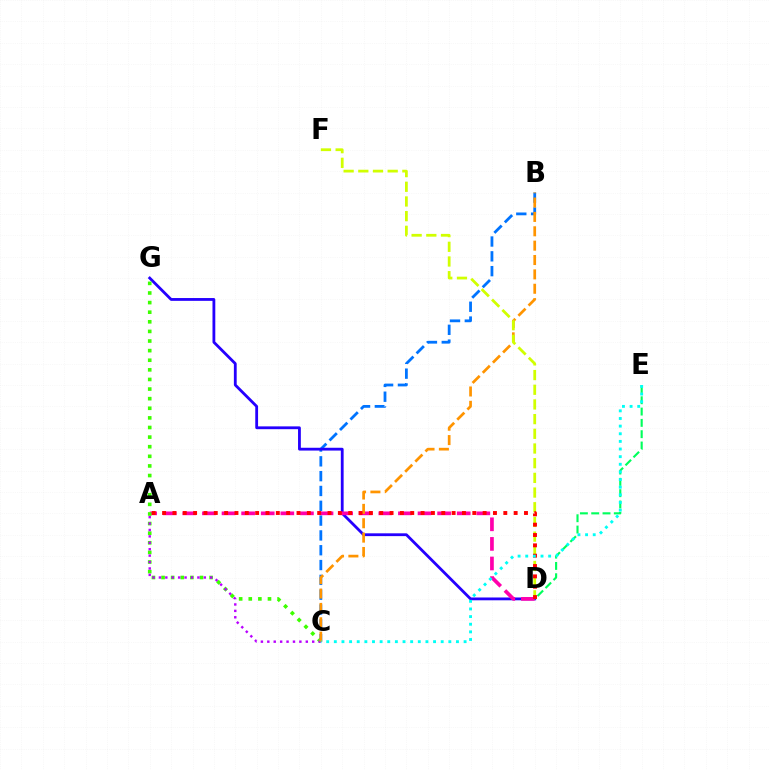{('B', 'C'): [{'color': '#0074ff', 'line_style': 'dashed', 'thickness': 2.01}, {'color': '#ff9400', 'line_style': 'dashed', 'thickness': 1.95}], ('D', 'G'): [{'color': '#2500ff', 'line_style': 'solid', 'thickness': 2.02}], ('A', 'D'): [{'color': '#ff00ac', 'line_style': 'dashed', 'thickness': 2.66}, {'color': '#ff0000', 'line_style': 'dotted', 'thickness': 2.81}], ('C', 'G'): [{'color': '#3dff00', 'line_style': 'dotted', 'thickness': 2.61}], ('A', 'C'): [{'color': '#b900ff', 'line_style': 'dotted', 'thickness': 1.74}], ('D', 'E'): [{'color': '#00ff5c', 'line_style': 'dashed', 'thickness': 1.54}], ('D', 'F'): [{'color': '#d1ff00', 'line_style': 'dashed', 'thickness': 2.0}], ('C', 'E'): [{'color': '#00fff6', 'line_style': 'dotted', 'thickness': 2.07}]}